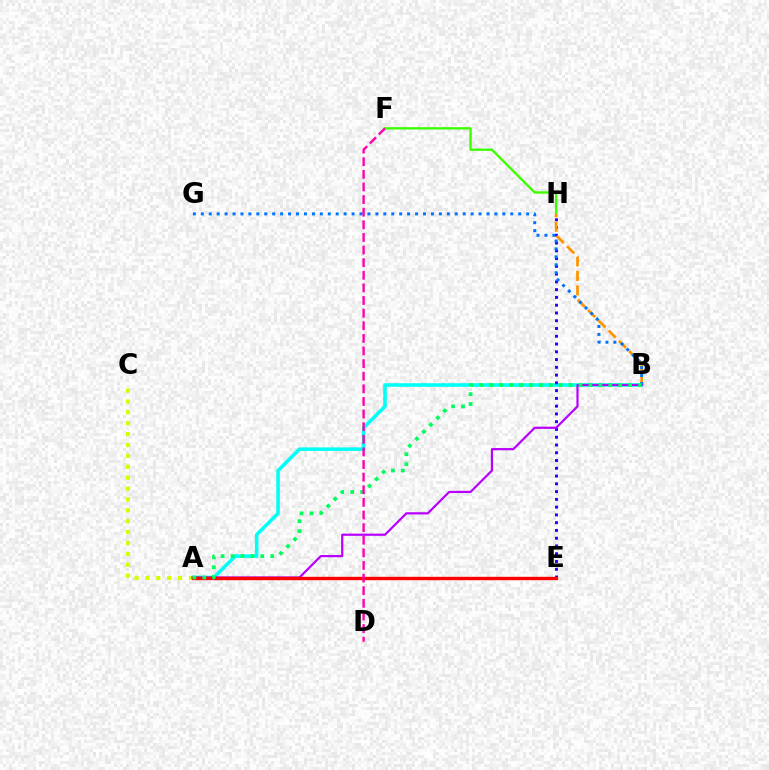{('A', 'B'): [{'color': '#00fff6', 'line_style': 'solid', 'thickness': 2.57}, {'color': '#b900ff', 'line_style': 'solid', 'thickness': 1.59}, {'color': '#00ff5c', 'line_style': 'dotted', 'thickness': 2.7}], ('A', 'C'): [{'color': '#d1ff00', 'line_style': 'dotted', 'thickness': 2.96}], ('F', 'H'): [{'color': '#3dff00', 'line_style': 'solid', 'thickness': 1.7}], ('E', 'H'): [{'color': '#2500ff', 'line_style': 'dotted', 'thickness': 2.11}], ('B', 'H'): [{'color': '#ff9400', 'line_style': 'dashed', 'thickness': 1.97}], ('B', 'G'): [{'color': '#0074ff', 'line_style': 'dotted', 'thickness': 2.16}], ('A', 'E'): [{'color': '#ff0000', 'line_style': 'solid', 'thickness': 2.43}], ('D', 'F'): [{'color': '#ff00ac', 'line_style': 'dashed', 'thickness': 1.71}]}